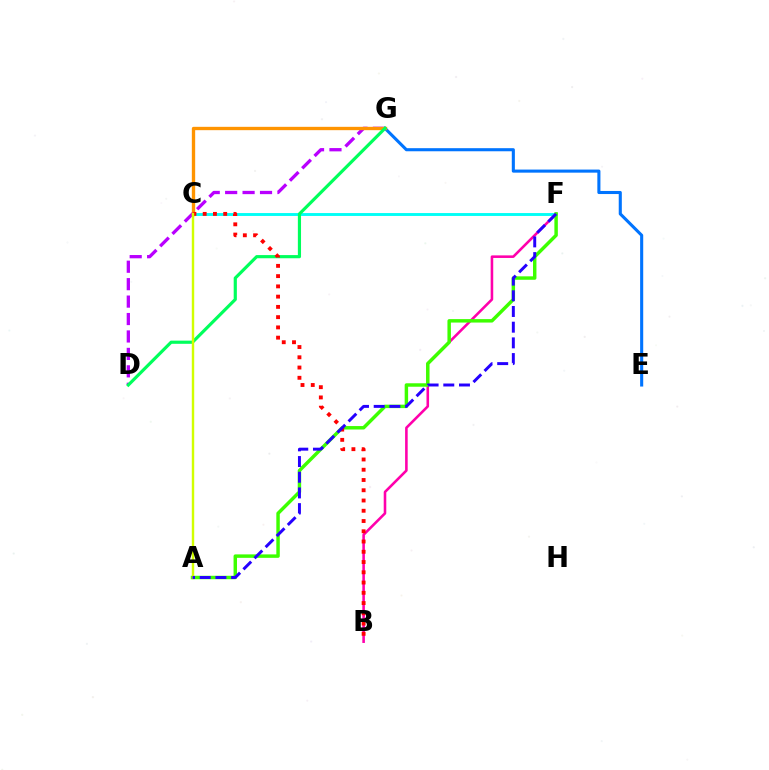{('D', 'G'): [{'color': '#b900ff', 'line_style': 'dashed', 'thickness': 2.37}, {'color': '#00ff5c', 'line_style': 'solid', 'thickness': 2.28}], ('C', 'F'): [{'color': '#00fff6', 'line_style': 'solid', 'thickness': 2.08}], ('E', 'G'): [{'color': '#0074ff', 'line_style': 'solid', 'thickness': 2.22}], ('B', 'F'): [{'color': '#ff00ac', 'line_style': 'solid', 'thickness': 1.86}], ('C', 'G'): [{'color': '#ff9400', 'line_style': 'solid', 'thickness': 2.41}], ('A', 'F'): [{'color': '#3dff00', 'line_style': 'solid', 'thickness': 2.48}, {'color': '#2500ff', 'line_style': 'dashed', 'thickness': 2.13}], ('B', 'C'): [{'color': '#ff0000', 'line_style': 'dotted', 'thickness': 2.79}], ('A', 'C'): [{'color': '#d1ff00', 'line_style': 'solid', 'thickness': 1.74}]}